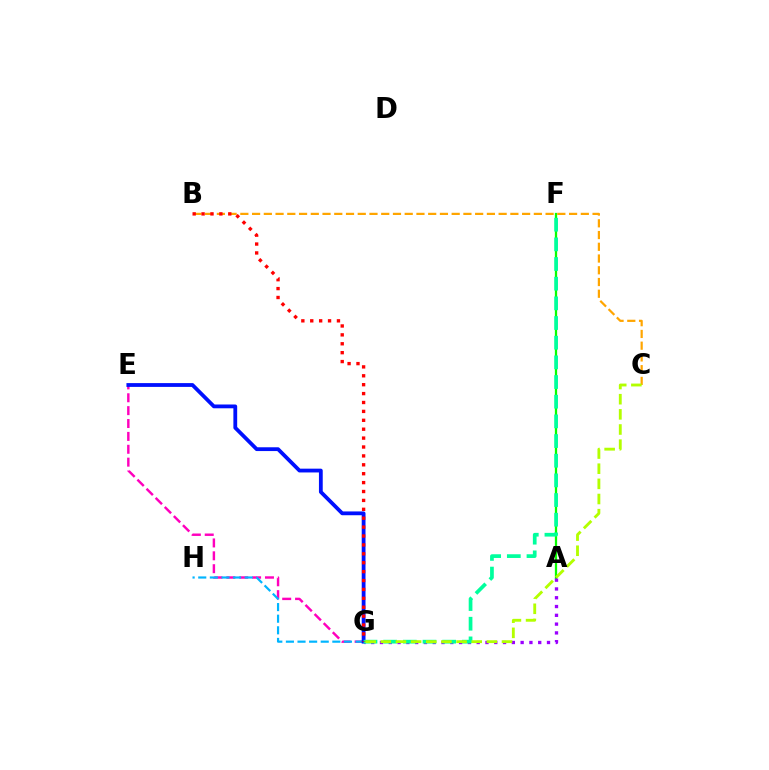{('A', 'F'): [{'color': '#08ff00', 'line_style': 'solid', 'thickness': 1.64}], ('B', 'C'): [{'color': '#ffa500', 'line_style': 'dashed', 'thickness': 1.59}], ('E', 'G'): [{'color': '#ff00bd', 'line_style': 'dashed', 'thickness': 1.75}, {'color': '#0010ff', 'line_style': 'solid', 'thickness': 2.73}], ('A', 'G'): [{'color': '#9b00ff', 'line_style': 'dotted', 'thickness': 2.39}], ('G', 'H'): [{'color': '#00b5ff', 'line_style': 'dashed', 'thickness': 1.58}], ('F', 'G'): [{'color': '#00ff9d', 'line_style': 'dashed', 'thickness': 2.67}], ('C', 'G'): [{'color': '#b3ff00', 'line_style': 'dashed', 'thickness': 2.06}], ('B', 'G'): [{'color': '#ff0000', 'line_style': 'dotted', 'thickness': 2.42}]}